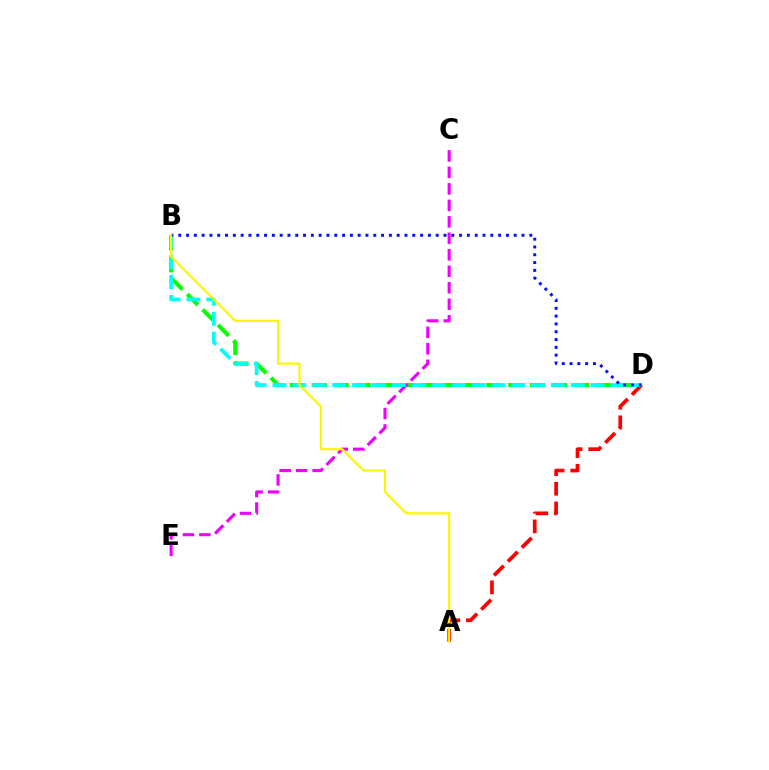{('A', 'D'): [{'color': '#ff0000', 'line_style': 'dashed', 'thickness': 2.67}], ('B', 'D'): [{'color': '#08ff00', 'line_style': 'dashed', 'thickness': 2.97}, {'color': '#00fff6', 'line_style': 'dashed', 'thickness': 2.7}, {'color': '#0010ff', 'line_style': 'dotted', 'thickness': 2.12}], ('C', 'E'): [{'color': '#ee00ff', 'line_style': 'dashed', 'thickness': 2.24}], ('A', 'B'): [{'color': '#fcf500', 'line_style': 'solid', 'thickness': 1.55}]}